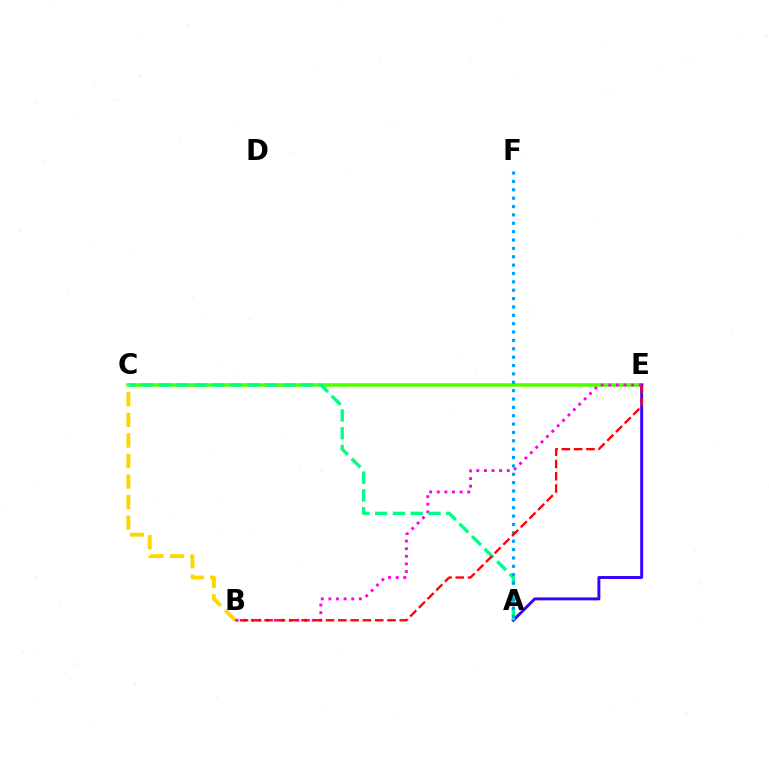{('C', 'E'): [{'color': '#4fff00', 'line_style': 'solid', 'thickness': 2.52}], ('A', 'E'): [{'color': '#3700ff', 'line_style': 'solid', 'thickness': 2.11}], ('B', 'E'): [{'color': '#ff00ed', 'line_style': 'dotted', 'thickness': 2.07}, {'color': '#ff0000', 'line_style': 'dashed', 'thickness': 1.67}], ('A', 'C'): [{'color': '#00ff86', 'line_style': 'dashed', 'thickness': 2.41}], ('A', 'F'): [{'color': '#009eff', 'line_style': 'dotted', 'thickness': 2.27}], ('B', 'C'): [{'color': '#ffd500', 'line_style': 'dashed', 'thickness': 2.79}]}